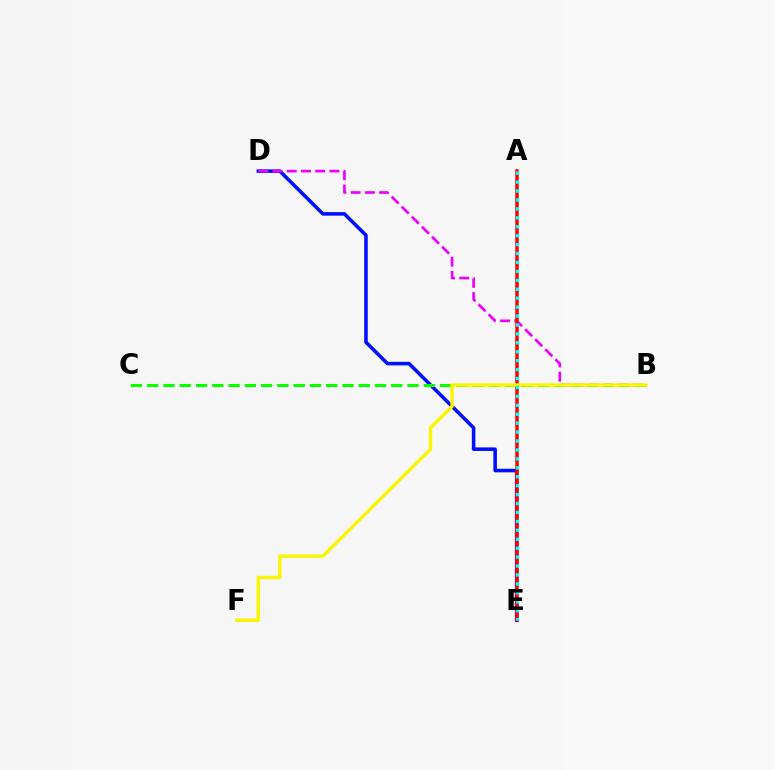{('D', 'E'): [{'color': '#0010ff', 'line_style': 'solid', 'thickness': 2.56}], ('B', 'D'): [{'color': '#ee00ff', 'line_style': 'dashed', 'thickness': 1.93}], ('A', 'E'): [{'color': '#ff0000', 'line_style': 'solid', 'thickness': 2.52}, {'color': '#00fff6', 'line_style': 'dotted', 'thickness': 2.43}], ('B', 'C'): [{'color': '#08ff00', 'line_style': 'dashed', 'thickness': 2.21}], ('B', 'F'): [{'color': '#fcf500', 'line_style': 'solid', 'thickness': 2.45}]}